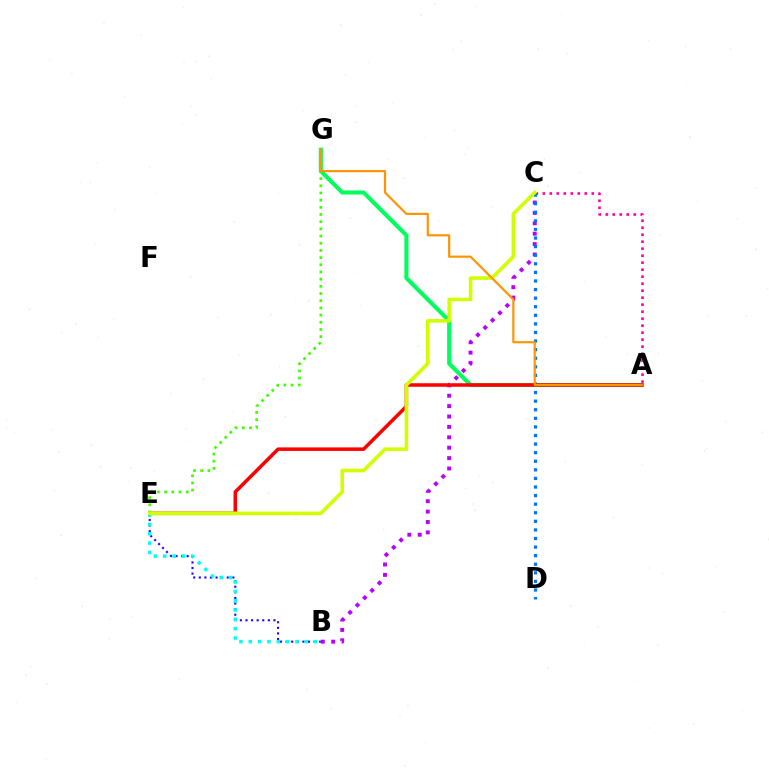{('B', 'C'): [{'color': '#b900ff', 'line_style': 'dotted', 'thickness': 2.82}], ('A', 'C'): [{'color': '#ff00ac', 'line_style': 'dotted', 'thickness': 1.9}], ('C', 'D'): [{'color': '#0074ff', 'line_style': 'dotted', 'thickness': 2.33}], ('B', 'E'): [{'color': '#2500ff', 'line_style': 'dotted', 'thickness': 1.52}, {'color': '#00fff6', 'line_style': 'dotted', 'thickness': 2.54}], ('A', 'G'): [{'color': '#00ff5c', 'line_style': 'solid', 'thickness': 2.93}, {'color': '#ff9400', 'line_style': 'solid', 'thickness': 1.57}], ('A', 'E'): [{'color': '#ff0000', 'line_style': 'solid', 'thickness': 2.54}], ('E', 'G'): [{'color': '#3dff00', 'line_style': 'dotted', 'thickness': 1.95}], ('C', 'E'): [{'color': '#d1ff00', 'line_style': 'solid', 'thickness': 2.58}]}